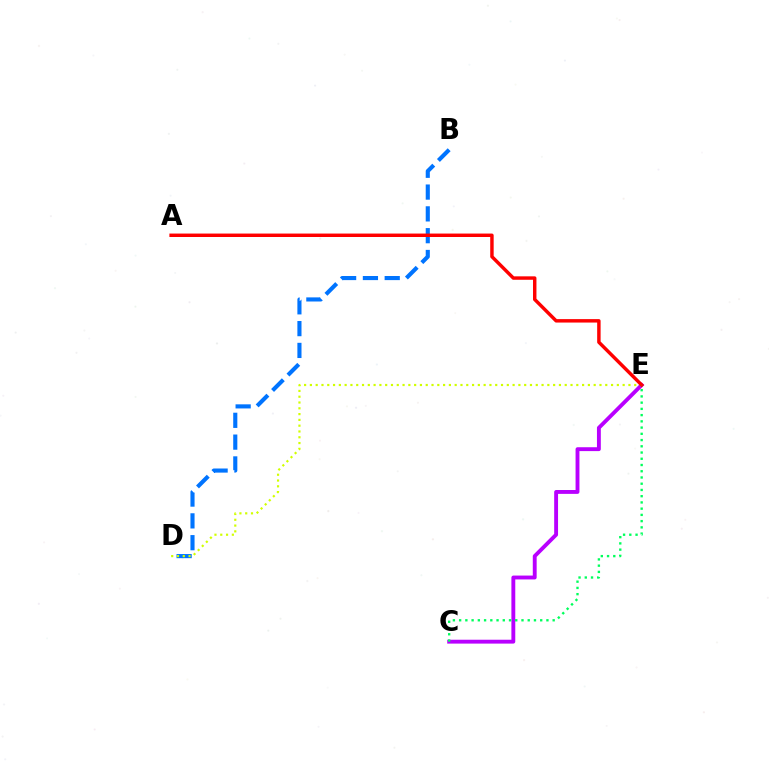{('B', 'D'): [{'color': '#0074ff', 'line_style': 'dashed', 'thickness': 2.96}], ('C', 'E'): [{'color': '#b900ff', 'line_style': 'solid', 'thickness': 2.79}, {'color': '#00ff5c', 'line_style': 'dotted', 'thickness': 1.69}], ('D', 'E'): [{'color': '#d1ff00', 'line_style': 'dotted', 'thickness': 1.57}], ('A', 'E'): [{'color': '#ff0000', 'line_style': 'solid', 'thickness': 2.48}]}